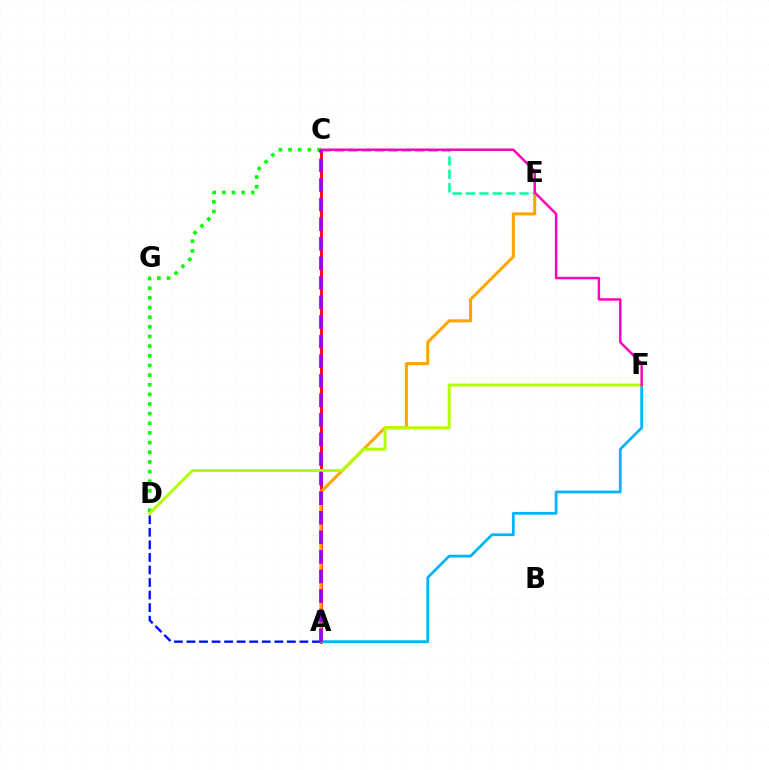{('A', 'C'): [{'color': '#ff0000', 'line_style': 'solid', 'thickness': 2.03}, {'color': '#9b00ff', 'line_style': 'dashed', 'thickness': 2.66}], ('C', 'D'): [{'color': '#08ff00', 'line_style': 'dotted', 'thickness': 2.62}], ('A', 'F'): [{'color': '#00b5ff', 'line_style': 'solid', 'thickness': 1.99}], ('A', 'E'): [{'color': '#ffa500', 'line_style': 'solid', 'thickness': 2.2}], ('A', 'D'): [{'color': '#0010ff', 'line_style': 'dashed', 'thickness': 1.71}], ('C', 'E'): [{'color': '#00ff9d', 'line_style': 'dashed', 'thickness': 1.82}], ('D', 'F'): [{'color': '#b3ff00', 'line_style': 'solid', 'thickness': 2.14}], ('C', 'F'): [{'color': '#ff00bd', 'line_style': 'solid', 'thickness': 1.78}]}